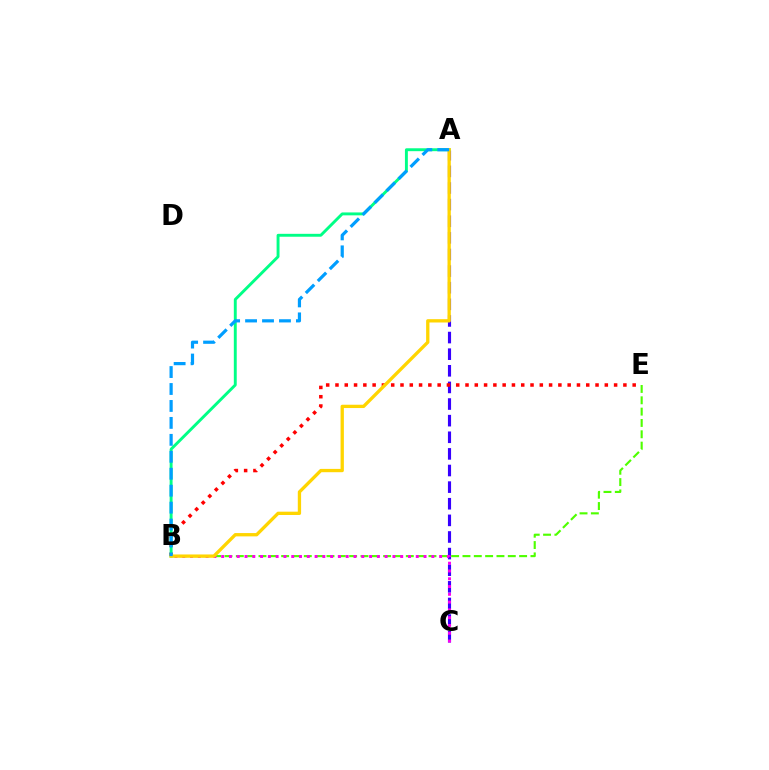{('A', 'C'): [{'color': '#3700ff', 'line_style': 'dashed', 'thickness': 2.26}], ('B', 'E'): [{'color': '#ff0000', 'line_style': 'dotted', 'thickness': 2.52}, {'color': '#4fff00', 'line_style': 'dashed', 'thickness': 1.54}], ('A', 'B'): [{'color': '#00ff86', 'line_style': 'solid', 'thickness': 2.09}, {'color': '#ffd500', 'line_style': 'solid', 'thickness': 2.38}, {'color': '#009eff', 'line_style': 'dashed', 'thickness': 2.3}], ('B', 'C'): [{'color': '#ff00ed', 'line_style': 'dotted', 'thickness': 2.11}]}